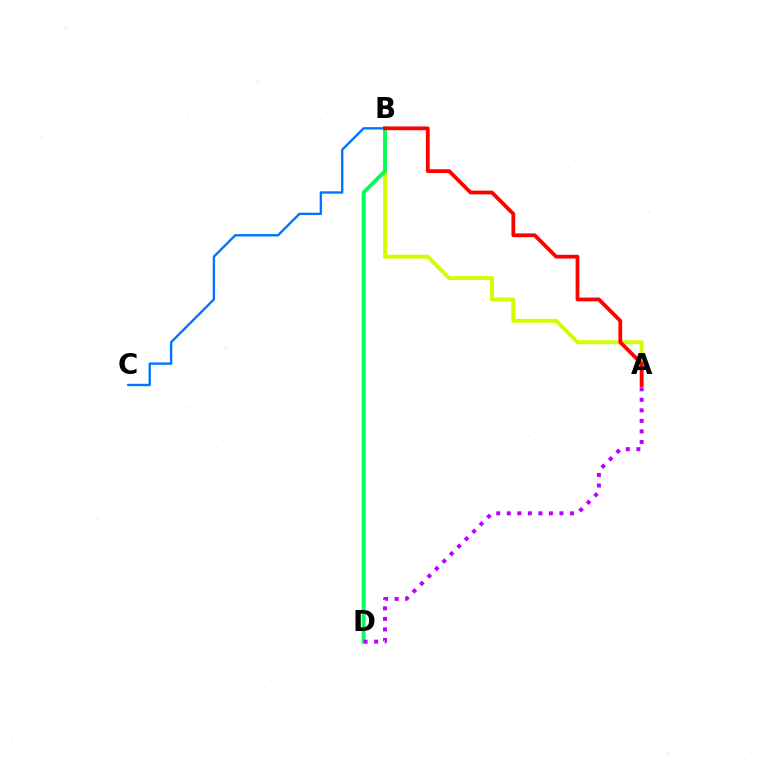{('A', 'B'): [{'color': '#d1ff00', 'line_style': 'solid', 'thickness': 2.83}, {'color': '#ff0000', 'line_style': 'solid', 'thickness': 2.71}], ('B', 'D'): [{'color': '#00ff5c', 'line_style': 'solid', 'thickness': 2.77}], ('B', 'C'): [{'color': '#0074ff', 'line_style': 'solid', 'thickness': 1.7}], ('A', 'D'): [{'color': '#b900ff', 'line_style': 'dotted', 'thickness': 2.86}]}